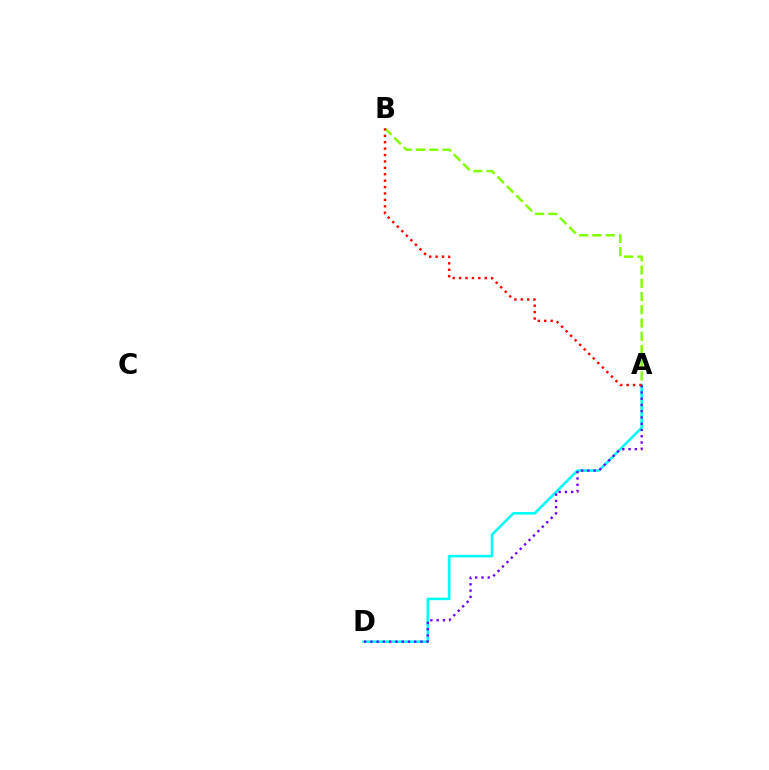{('A', 'D'): [{'color': '#00fff6', 'line_style': 'solid', 'thickness': 1.86}, {'color': '#7200ff', 'line_style': 'dotted', 'thickness': 1.7}], ('A', 'B'): [{'color': '#84ff00', 'line_style': 'dashed', 'thickness': 1.8}, {'color': '#ff0000', 'line_style': 'dotted', 'thickness': 1.74}]}